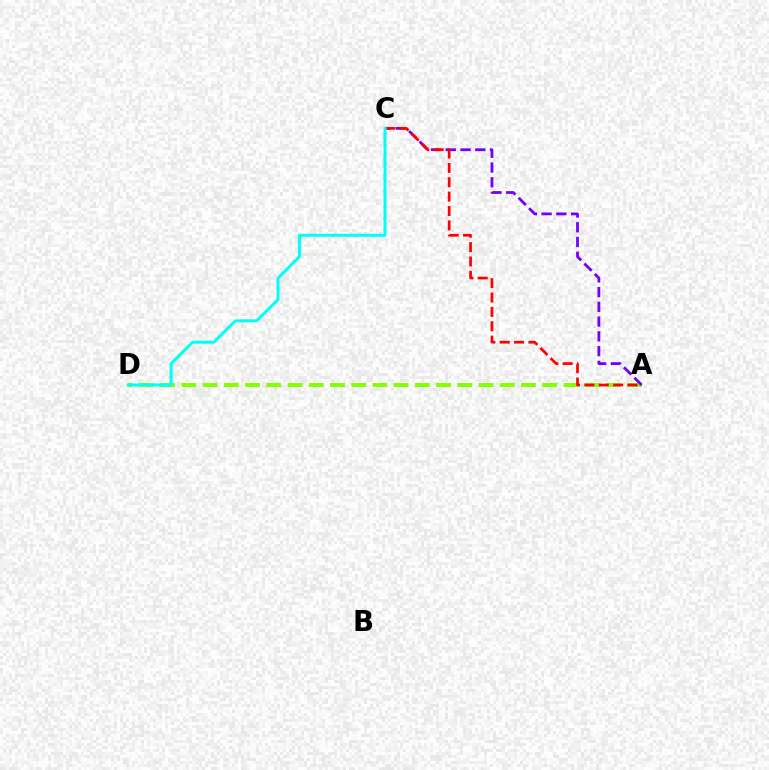{('A', 'D'): [{'color': '#84ff00', 'line_style': 'dashed', 'thickness': 2.88}], ('A', 'C'): [{'color': '#7200ff', 'line_style': 'dashed', 'thickness': 2.0}, {'color': '#ff0000', 'line_style': 'dashed', 'thickness': 1.95}], ('C', 'D'): [{'color': '#00fff6', 'line_style': 'solid', 'thickness': 2.14}]}